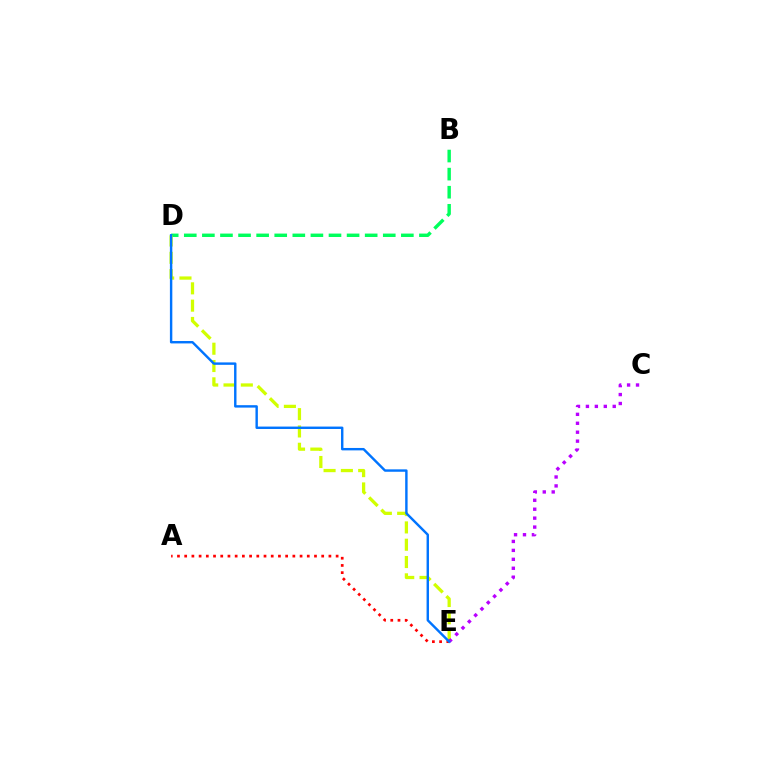{('B', 'D'): [{'color': '#00ff5c', 'line_style': 'dashed', 'thickness': 2.46}], ('D', 'E'): [{'color': '#d1ff00', 'line_style': 'dashed', 'thickness': 2.35}, {'color': '#0074ff', 'line_style': 'solid', 'thickness': 1.74}], ('C', 'E'): [{'color': '#b900ff', 'line_style': 'dotted', 'thickness': 2.43}], ('A', 'E'): [{'color': '#ff0000', 'line_style': 'dotted', 'thickness': 1.96}]}